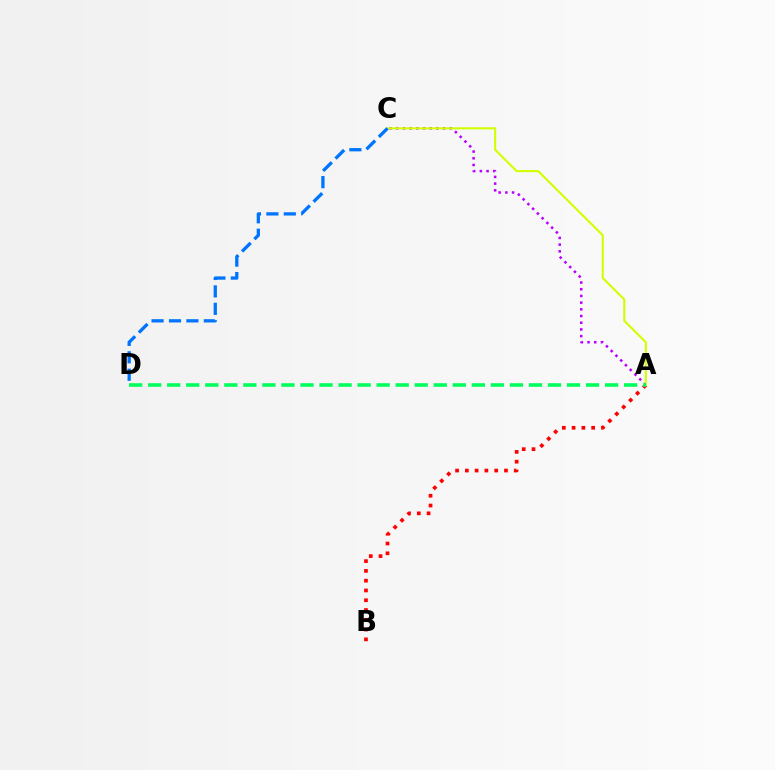{('A', 'C'): [{'color': '#b900ff', 'line_style': 'dotted', 'thickness': 1.82}, {'color': '#d1ff00', 'line_style': 'solid', 'thickness': 1.52}], ('A', 'B'): [{'color': '#ff0000', 'line_style': 'dotted', 'thickness': 2.66}], ('C', 'D'): [{'color': '#0074ff', 'line_style': 'dashed', 'thickness': 2.37}], ('A', 'D'): [{'color': '#00ff5c', 'line_style': 'dashed', 'thickness': 2.59}]}